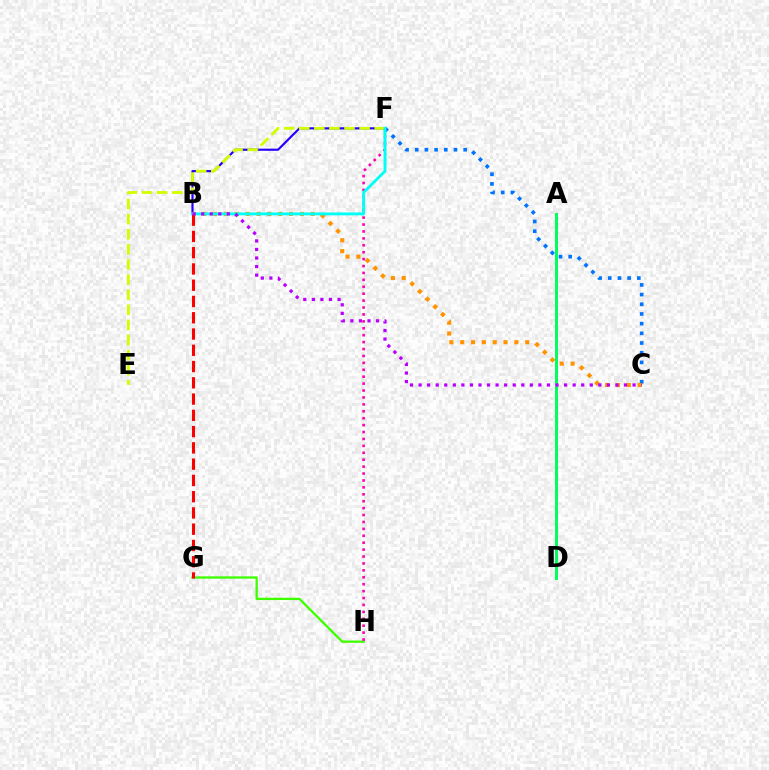{('G', 'H'): [{'color': '#3dff00', 'line_style': 'solid', 'thickness': 1.66}], ('C', 'F'): [{'color': '#0074ff', 'line_style': 'dotted', 'thickness': 2.63}], ('A', 'D'): [{'color': '#00ff5c', 'line_style': 'solid', 'thickness': 2.13}], ('B', 'F'): [{'color': '#2500ff', 'line_style': 'solid', 'thickness': 1.55}, {'color': '#00fff6', 'line_style': 'solid', 'thickness': 2.09}], ('B', 'C'): [{'color': '#ff9400', 'line_style': 'dotted', 'thickness': 2.95}, {'color': '#b900ff', 'line_style': 'dotted', 'thickness': 2.33}], ('F', 'H'): [{'color': '#ff00ac', 'line_style': 'dotted', 'thickness': 1.88}], ('E', 'F'): [{'color': '#d1ff00', 'line_style': 'dashed', 'thickness': 2.05}], ('B', 'G'): [{'color': '#ff0000', 'line_style': 'dashed', 'thickness': 2.21}]}